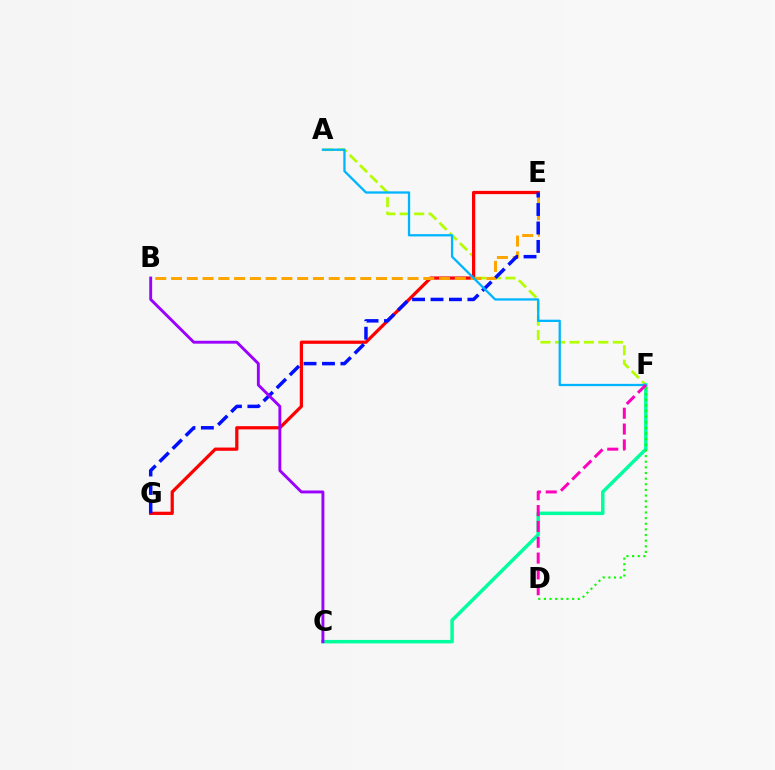{('A', 'F'): [{'color': '#b3ff00', 'line_style': 'dashed', 'thickness': 1.97}, {'color': '#00b5ff', 'line_style': 'solid', 'thickness': 1.65}], ('C', 'F'): [{'color': '#00ff9d', 'line_style': 'solid', 'thickness': 2.5}], ('E', 'G'): [{'color': '#ff0000', 'line_style': 'solid', 'thickness': 2.33}, {'color': '#0010ff', 'line_style': 'dashed', 'thickness': 2.51}], ('D', 'F'): [{'color': '#08ff00', 'line_style': 'dotted', 'thickness': 1.53}, {'color': '#ff00bd', 'line_style': 'dashed', 'thickness': 2.15}], ('B', 'E'): [{'color': '#ffa500', 'line_style': 'dashed', 'thickness': 2.14}], ('B', 'C'): [{'color': '#9b00ff', 'line_style': 'solid', 'thickness': 2.09}]}